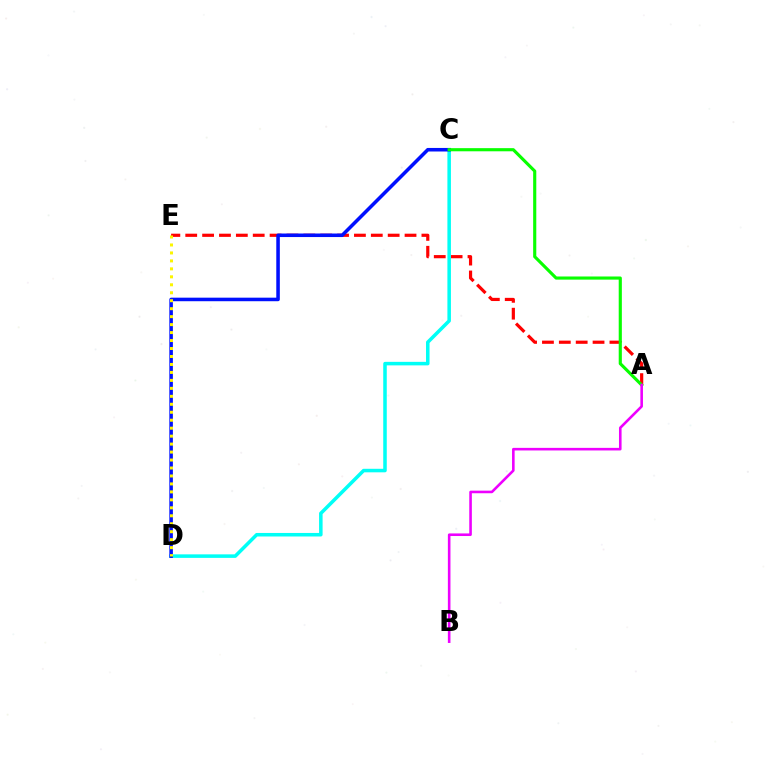{('A', 'E'): [{'color': '#ff0000', 'line_style': 'dashed', 'thickness': 2.29}], ('C', 'D'): [{'color': '#00fff6', 'line_style': 'solid', 'thickness': 2.54}, {'color': '#0010ff', 'line_style': 'solid', 'thickness': 2.55}], ('A', 'C'): [{'color': '#08ff00', 'line_style': 'solid', 'thickness': 2.26}], ('A', 'B'): [{'color': '#ee00ff', 'line_style': 'solid', 'thickness': 1.87}], ('D', 'E'): [{'color': '#fcf500', 'line_style': 'dotted', 'thickness': 2.16}]}